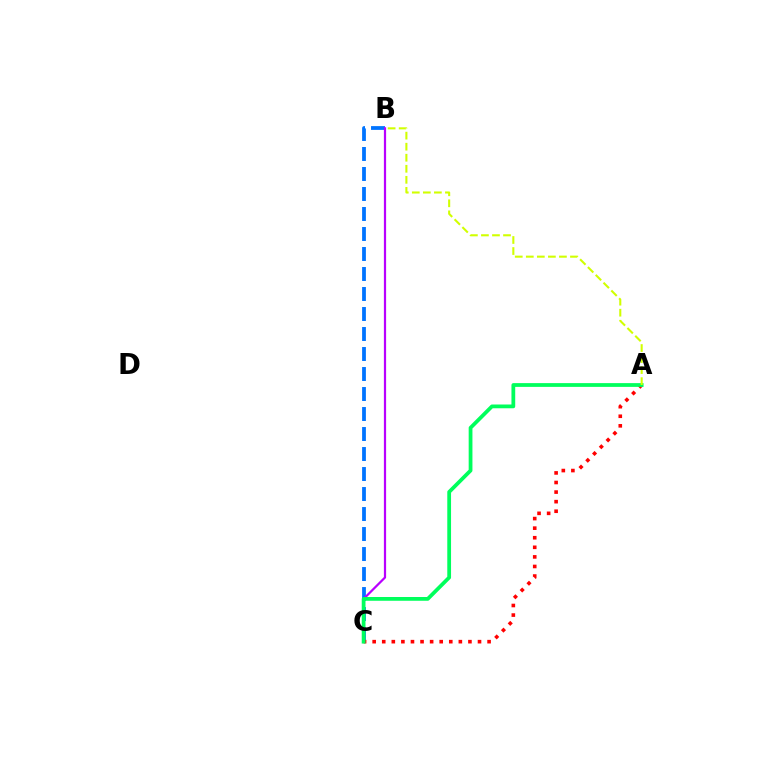{('B', 'C'): [{'color': '#0074ff', 'line_style': 'dashed', 'thickness': 2.72}, {'color': '#b900ff', 'line_style': 'solid', 'thickness': 1.6}], ('A', 'C'): [{'color': '#ff0000', 'line_style': 'dotted', 'thickness': 2.6}, {'color': '#00ff5c', 'line_style': 'solid', 'thickness': 2.71}], ('A', 'B'): [{'color': '#d1ff00', 'line_style': 'dashed', 'thickness': 1.5}]}